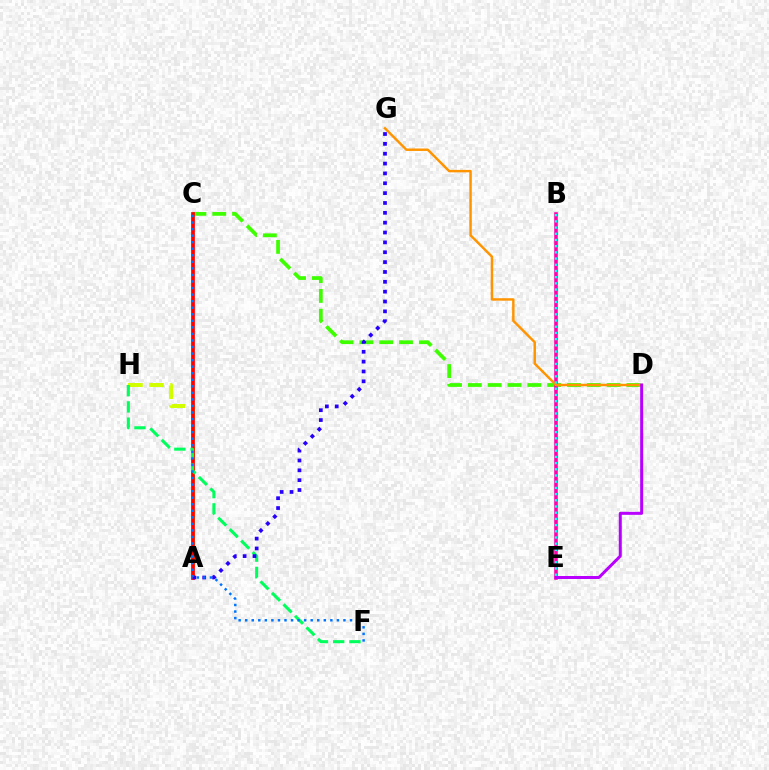{('A', 'H'): [{'color': '#d1ff00', 'line_style': 'dashed', 'thickness': 2.87}], ('C', 'D'): [{'color': '#3dff00', 'line_style': 'dashed', 'thickness': 2.69}], ('B', 'E'): [{'color': '#ff00ac', 'line_style': 'solid', 'thickness': 2.58}, {'color': '#00fff6', 'line_style': 'dotted', 'thickness': 1.68}], ('D', 'G'): [{'color': '#ff9400', 'line_style': 'solid', 'thickness': 1.76}], ('A', 'C'): [{'color': '#ff0000', 'line_style': 'solid', 'thickness': 2.69}], ('F', 'H'): [{'color': '#00ff5c', 'line_style': 'dashed', 'thickness': 2.21}], ('D', 'E'): [{'color': '#b900ff', 'line_style': 'solid', 'thickness': 2.15}], ('A', 'G'): [{'color': '#2500ff', 'line_style': 'dotted', 'thickness': 2.68}], ('C', 'F'): [{'color': '#0074ff', 'line_style': 'dotted', 'thickness': 1.78}]}